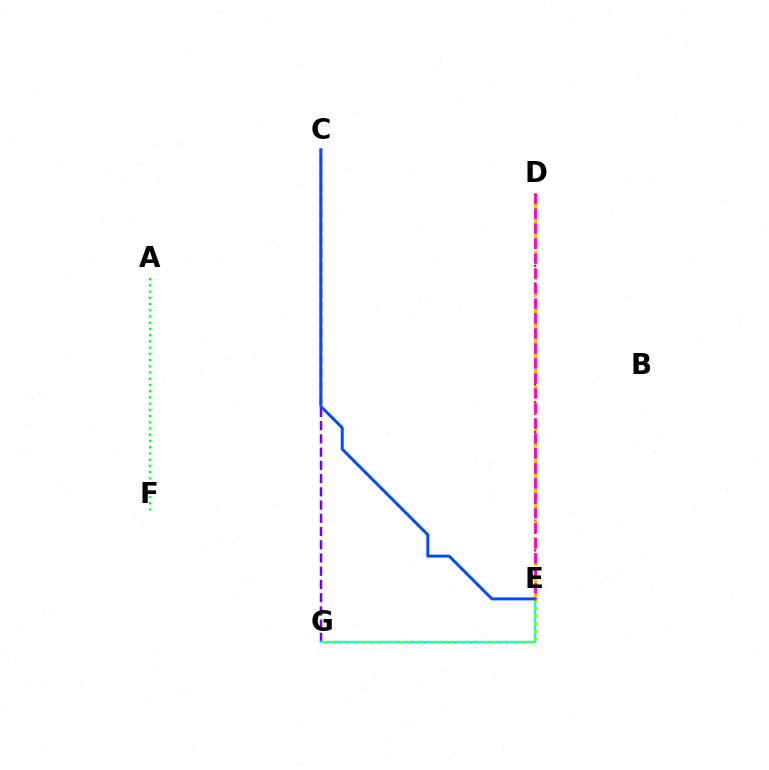{('C', 'G'): [{'color': '#7200ff', 'line_style': 'dashed', 'thickness': 1.8}], ('E', 'G'): [{'color': '#00fff6', 'line_style': 'solid', 'thickness': 1.7}, {'color': '#84ff00', 'line_style': 'dotted', 'thickness': 2.07}], ('D', 'E'): [{'color': '#ff0000', 'line_style': 'dotted', 'thickness': 1.61}, {'color': '#ffbd00', 'line_style': 'dashed', 'thickness': 2.29}, {'color': '#ff00cf', 'line_style': 'dashed', 'thickness': 2.04}], ('A', 'F'): [{'color': '#00ff39', 'line_style': 'dotted', 'thickness': 1.69}], ('C', 'E'): [{'color': '#004bff', 'line_style': 'solid', 'thickness': 2.14}]}